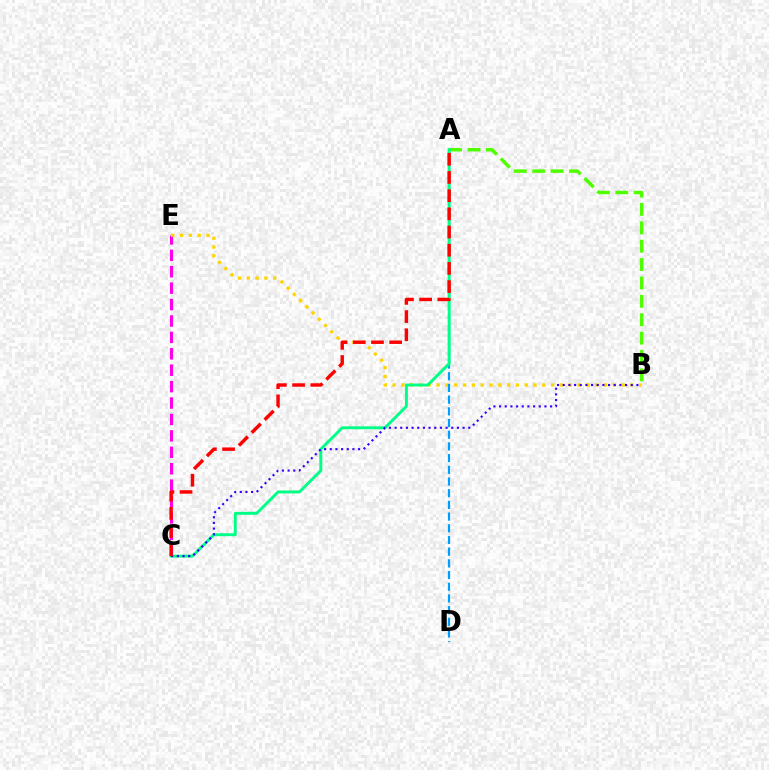{('C', 'E'): [{'color': '#ff00ed', 'line_style': 'dashed', 'thickness': 2.23}], ('A', 'B'): [{'color': '#4fff00', 'line_style': 'dashed', 'thickness': 2.5}], ('B', 'E'): [{'color': '#ffd500', 'line_style': 'dotted', 'thickness': 2.39}], ('A', 'D'): [{'color': '#009eff', 'line_style': 'dashed', 'thickness': 1.59}], ('A', 'C'): [{'color': '#00ff86', 'line_style': 'solid', 'thickness': 2.11}, {'color': '#ff0000', 'line_style': 'dashed', 'thickness': 2.47}], ('B', 'C'): [{'color': '#3700ff', 'line_style': 'dotted', 'thickness': 1.54}]}